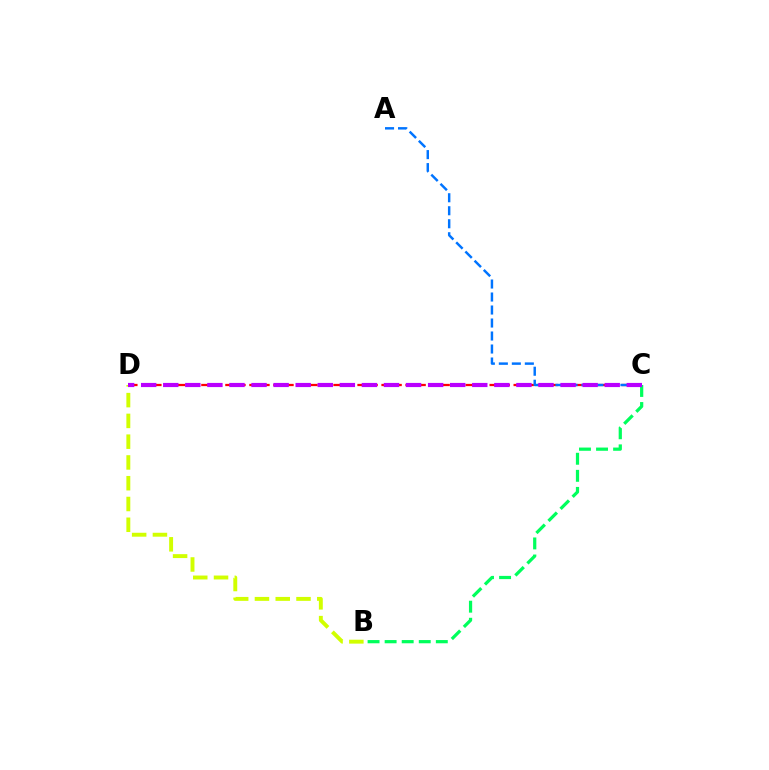{('B', 'C'): [{'color': '#00ff5c', 'line_style': 'dashed', 'thickness': 2.32}], ('C', 'D'): [{'color': '#ff0000', 'line_style': 'dashed', 'thickness': 1.63}, {'color': '#b900ff', 'line_style': 'dashed', 'thickness': 3.0}], ('B', 'D'): [{'color': '#d1ff00', 'line_style': 'dashed', 'thickness': 2.82}], ('A', 'C'): [{'color': '#0074ff', 'line_style': 'dashed', 'thickness': 1.77}]}